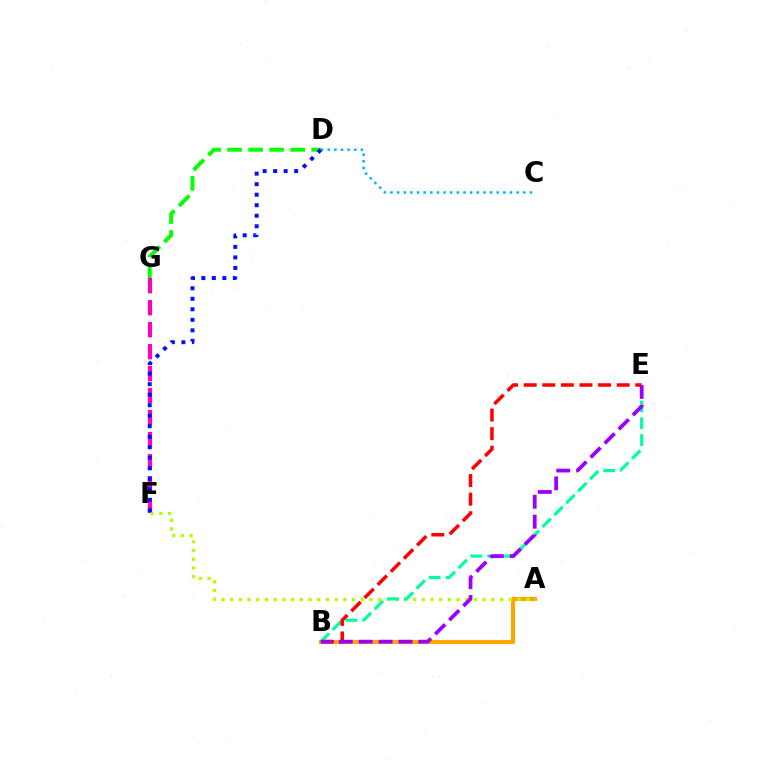{('D', 'G'): [{'color': '#08ff00', 'line_style': 'dashed', 'thickness': 2.86}], ('C', 'D'): [{'color': '#00b5ff', 'line_style': 'dotted', 'thickness': 1.8}], ('A', 'B'): [{'color': '#ffa500', 'line_style': 'solid', 'thickness': 2.97}], ('F', 'G'): [{'color': '#ff00bd', 'line_style': 'dashed', 'thickness': 2.99}], ('A', 'F'): [{'color': '#b3ff00', 'line_style': 'dotted', 'thickness': 2.37}], ('B', 'E'): [{'color': '#00ff9d', 'line_style': 'dashed', 'thickness': 2.29}, {'color': '#ff0000', 'line_style': 'dashed', 'thickness': 2.53}, {'color': '#9b00ff', 'line_style': 'dashed', 'thickness': 2.7}], ('D', 'F'): [{'color': '#0010ff', 'line_style': 'dotted', 'thickness': 2.86}]}